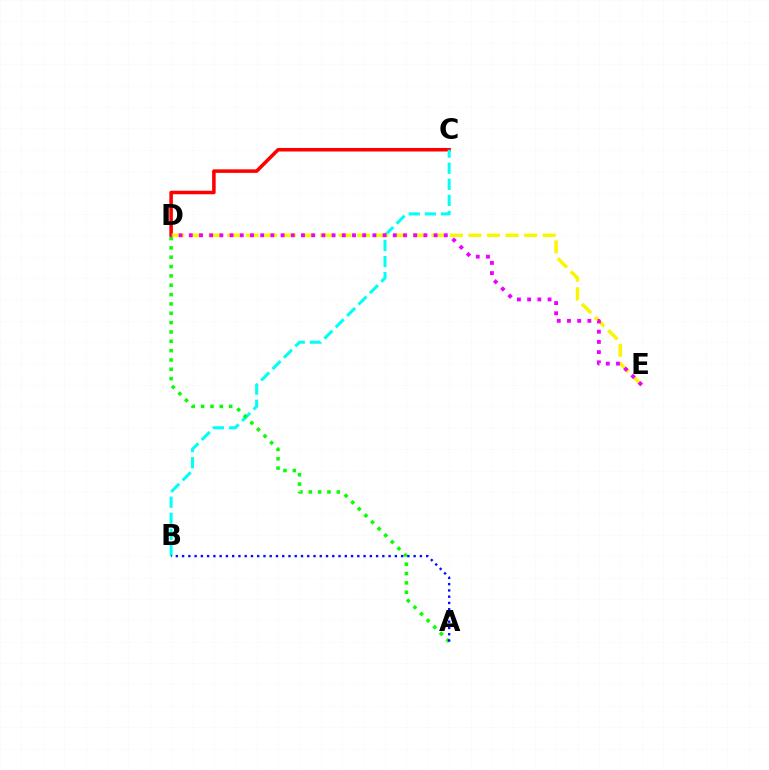{('C', 'D'): [{'color': '#ff0000', 'line_style': 'solid', 'thickness': 2.55}], ('B', 'C'): [{'color': '#00fff6', 'line_style': 'dashed', 'thickness': 2.19}], ('A', 'D'): [{'color': '#08ff00', 'line_style': 'dotted', 'thickness': 2.54}], ('D', 'E'): [{'color': '#fcf500', 'line_style': 'dashed', 'thickness': 2.52}, {'color': '#ee00ff', 'line_style': 'dotted', 'thickness': 2.77}], ('A', 'B'): [{'color': '#0010ff', 'line_style': 'dotted', 'thickness': 1.7}]}